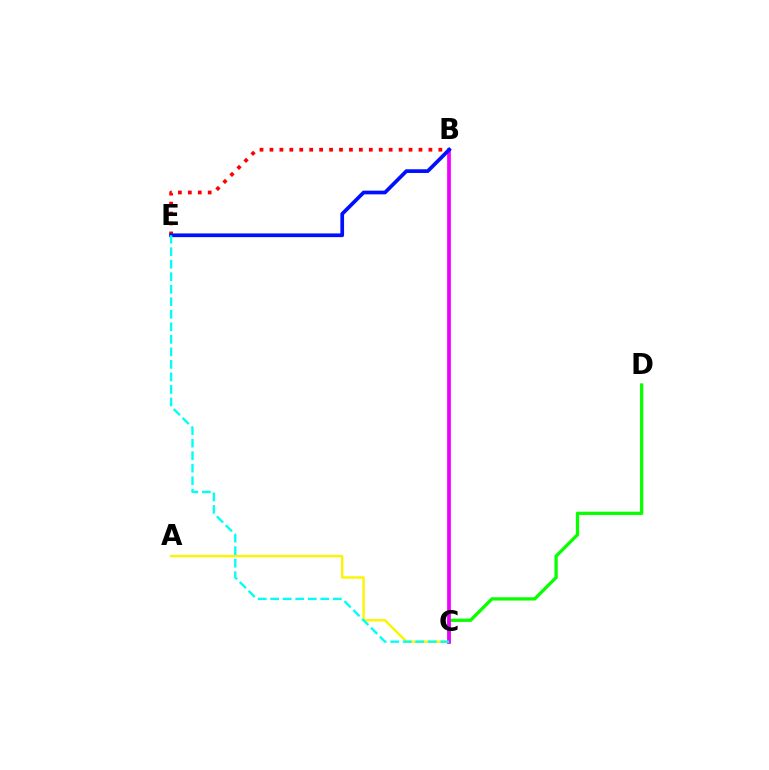{('B', 'E'): [{'color': '#ff0000', 'line_style': 'dotted', 'thickness': 2.7}, {'color': '#0010ff', 'line_style': 'solid', 'thickness': 2.67}], ('C', 'D'): [{'color': '#08ff00', 'line_style': 'solid', 'thickness': 2.36}], ('A', 'C'): [{'color': '#fcf500', 'line_style': 'solid', 'thickness': 1.73}], ('B', 'C'): [{'color': '#ee00ff', 'line_style': 'solid', 'thickness': 2.68}], ('C', 'E'): [{'color': '#00fff6', 'line_style': 'dashed', 'thickness': 1.7}]}